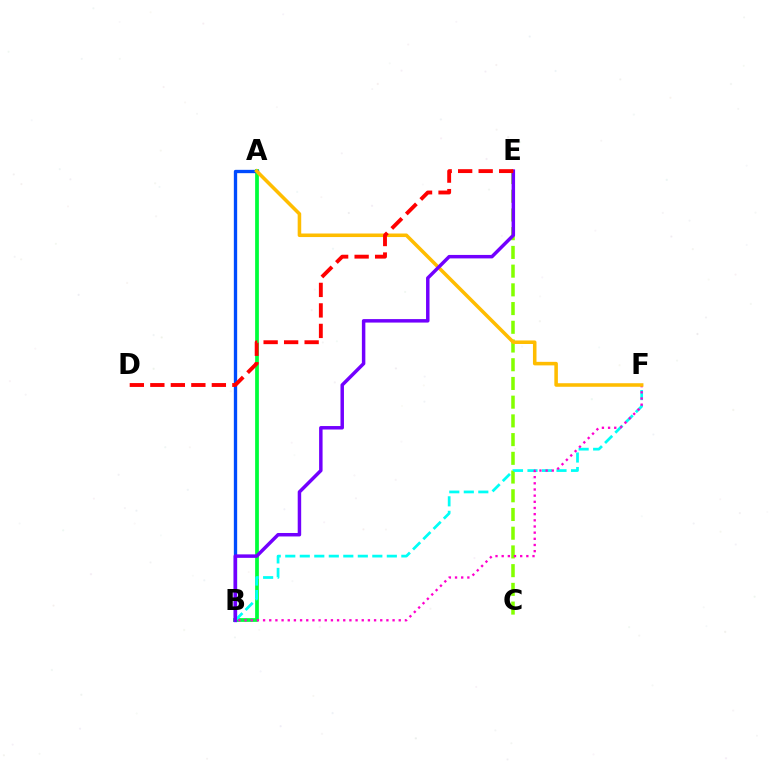{('C', 'E'): [{'color': '#84ff00', 'line_style': 'dashed', 'thickness': 2.54}], ('A', 'B'): [{'color': '#00ff39', 'line_style': 'solid', 'thickness': 2.7}, {'color': '#004bff', 'line_style': 'solid', 'thickness': 2.4}], ('B', 'F'): [{'color': '#00fff6', 'line_style': 'dashed', 'thickness': 1.97}, {'color': '#ff00cf', 'line_style': 'dotted', 'thickness': 1.68}], ('A', 'F'): [{'color': '#ffbd00', 'line_style': 'solid', 'thickness': 2.56}], ('B', 'E'): [{'color': '#7200ff', 'line_style': 'solid', 'thickness': 2.5}], ('D', 'E'): [{'color': '#ff0000', 'line_style': 'dashed', 'thickness': 2.79}]}